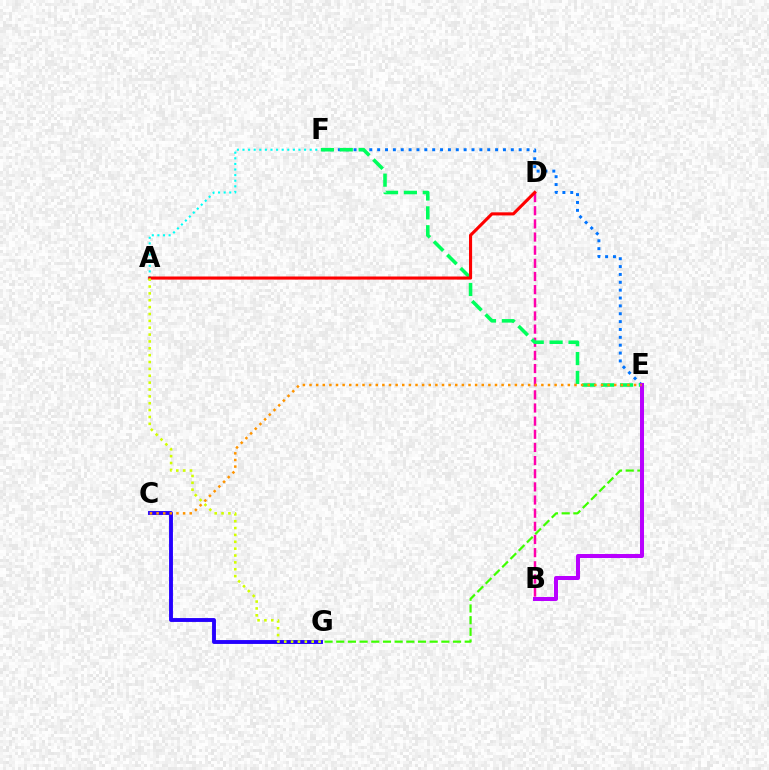{('E', 'F'): [{'color': '#0074ff', 'line_style': 'dotted', 'thickness': 2.14}, {'color': '#00ff5c', 'line_style': 'dashed', 'thickness': 2.56}], ('B', 'D'): [{'color': '#ff00ac', 'line_style': 'dashed', 'thickness': 1.79}], ('E', 'G'): [{'color': '#3dff00', 'line_style': 'dashed', 'thickness': 1.59}], ('B', 'E'): [{'color': '#b900ff', 'line_style': 'solid', 'thickness': 2.89}], ('A', 'F'): [{'color': '#00fff6', 'line_style': 'dotted', 'thickness': 1.52}], ('A', 'D'): [{'color': '#ff0000', 'line_style': 'solid', 'thickness': 2.23}], ('C', 'G'): [{'color': '#2500ff', 'line_style': 'solid', 'thickness': 2.8}], ('A', 'G'): [{'color': '#d1ff00', 'line_style': 'dotted', 'thickness': 1.87}], ('C', 'E'): [{'color': '#ff9400', 'line_style': 'dotted', 'thickness': 1.8}]}